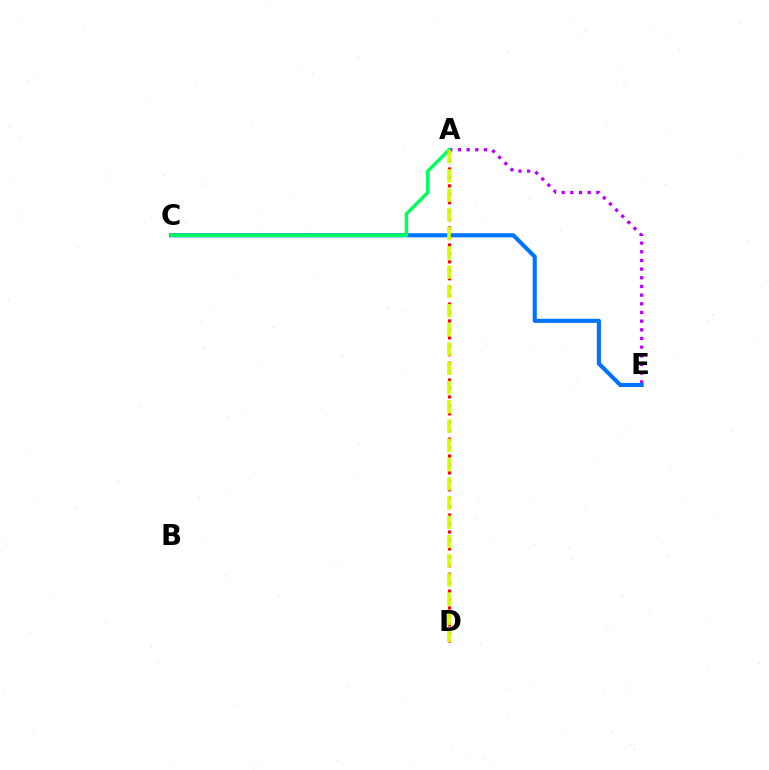{('A', 'D'): [{'color': '#ff0000', 'line_style': 'dotted', 'thickness': 2.29}, {'color': '#d1ff00', 'line_style': 'dashed', 'thickness': 2.61}], ('A', 'E'): [{'color': '#b900ff', 'line_style': 'dotted', 'thickness': 2.36}], ('C', 'E'): [{'color': '#0074ff', 'line_style': 'solid', 'thickness': 2.95}], ('A', 'C'): [{'color': '#00ff5c', 'line_style': 'solid', 'thickness': 2.49}]}